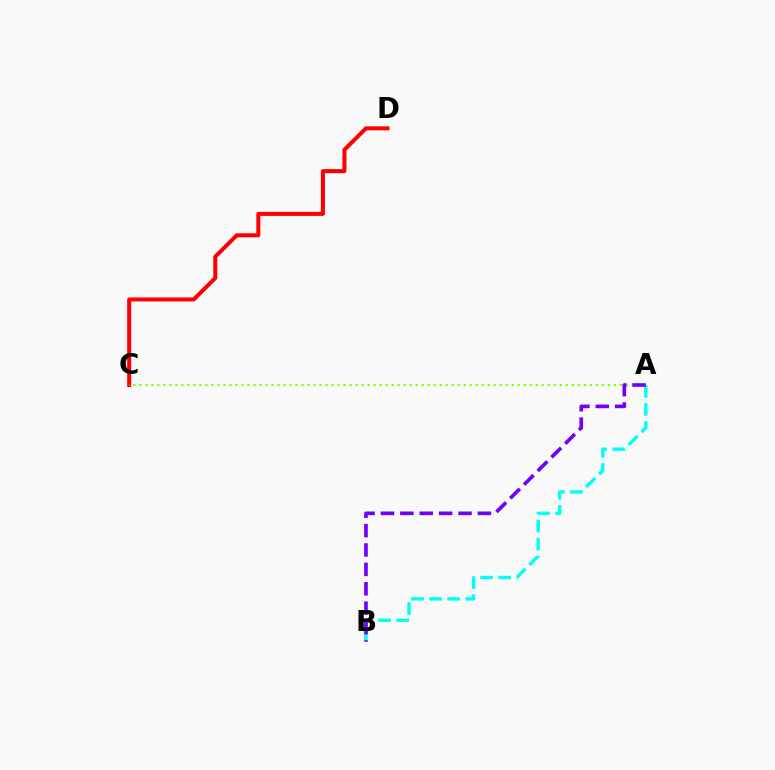{('C', 'D'): [{'color': '#ff0000', 'line_style': 'solid', 'thickness': 2.89}], ('A', 'B'): [{'color': '#00fff6', 'line_style': 'dashed', 'thickness': 2.46}, {'color': '#7200ff', 'line_style': 'dashed', 'thickness': 2.63}], ('A', 'C'): [{'color': '#84ff00', 'line_style': 'dotted', 'thickness': 1.63}]}